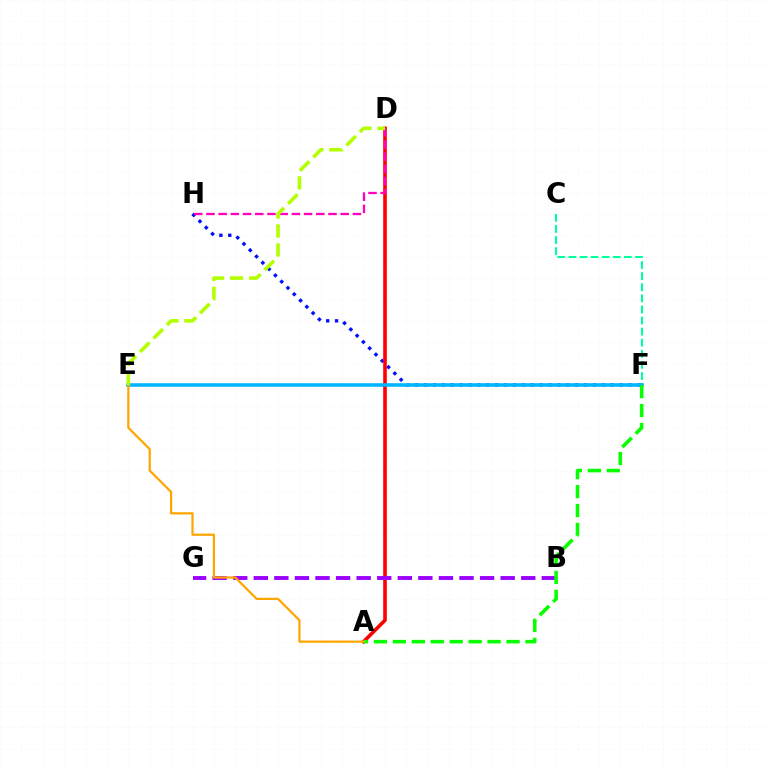{('F', 'H'): [{'color': '#0010ff', 'line_style': 'dotted', 'thickness': 2.42}], ('A', 'D'): [{'color': '#ff0000', 'line_style': 'solid', 'thickness': 2.61}], ('C', 'F'): [{'color': '#00ff9d', 'line_style': 'dashed', 'thickness': 1.51}], ('D', 'H'): [{'color': '#ff00bd', 'line_style': 'dashed', 'thickness': 1.66}], ('B', 'G'): [{'color': '#9b00ff', 'line_style': 'dashed', 'thickness': 2.79}], ('E', 'F'): [{'color': '#00b5ff', 'line_style': 'solid', 'thickness': 2.57}], ('A', 'F'): [{'color': '#08ff00', 'line_style': 'dashed', 'thickness': 2.57}], ('A', 'E'): [{'color': '#ffa500', 'line_style': 'solid', 'thickness': 1.6}], ('D', 'E'): [{'color': '#b3ff00', 'line_style': 'dashed', 'thickness': 2.58}]}